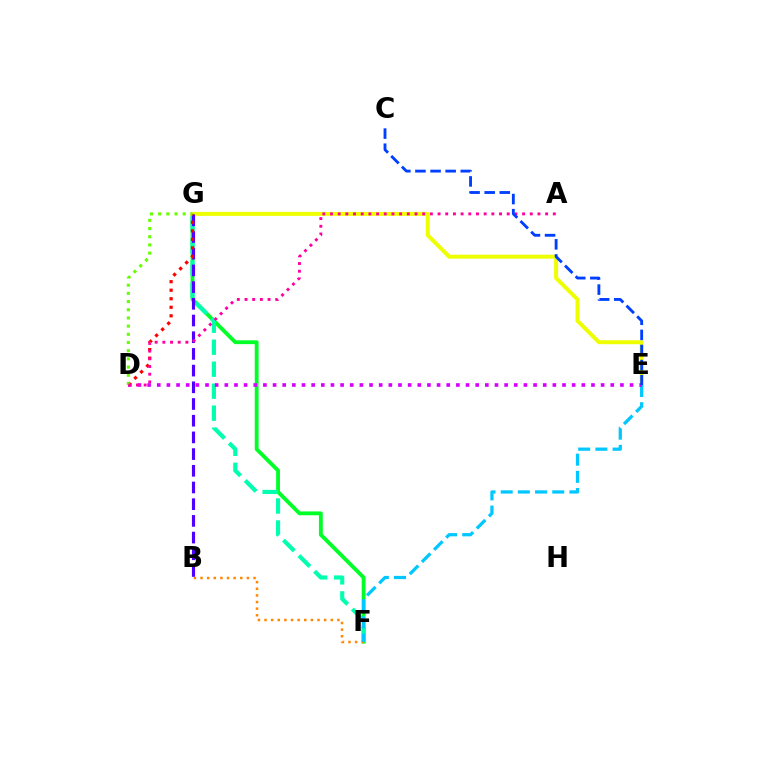{('F', 'G'): [{'color': '#00ff27', 'line_style': 'solid', 'thickness': 2.76}, {'color': '#00ffaf', 'line_style': 'dashed', 'thickness': 2.99}], ('E', 'G'): [{'color': '#eeff00', 'line_style': 'solid', 'thickness': 2.85}], ('B', 'F'): [{'color': '#ff8800', 'line_style': 'dotted', 'thickness': 1.8}], ('E', 'F'): [{'color': '#00c7ff', 'line_style': 'dashed', 'thickness': 2.33}], ('D', 'E'): [{'color': '#d600ff', 'line_style': 'dotted', 'thickness': 2.62}], ('B', 'G'): [{'color': '#4f00ff', 'line_style': 'dashed', 'thickness': 2.27}], ('D', 'G'): [{'color': '#ff0000', 'line_style': 'dotted', 'thickness': 2.32}, {'color': '#66ff00', 'line_style': 'dotted', 'thickness': 2.22}], ('A', 'D'): [{'color': '#ff00a0', 'line_style': 'dotted', 'thickness': 2.09}], ('C', 'E'): [{'color': '#003fff', 'line_style': 'dashed', 'thickness': 2.05}]}